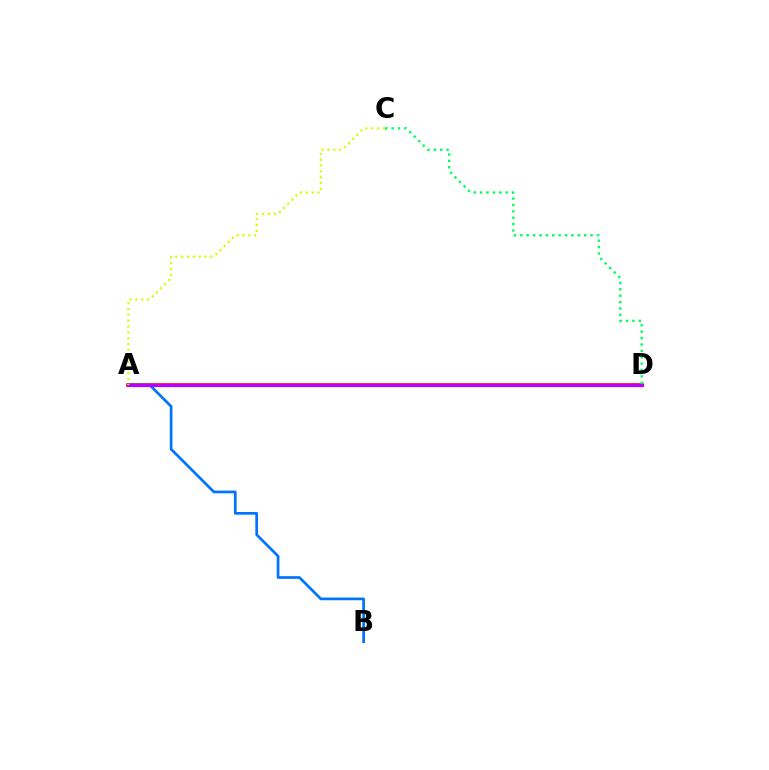{('A', 'D'): [{'color': '#ff0000', 'line_style': 'solid', 'thickness': 2.59}, {'color': '#b900ff', 'line_style': 'solid', 'thickness': 2.3}], ('A', 'B'): [{'color': '#0074ff', 'line_style': 'solid', 'thickness': 1.95}], ('A', 'C'): [{'color': '#d1ff00', 'line_style': 'dotted', 'thickness': 1.59}], ('C', 'D'): [{'color': '#00ff5c', 'line_style': 'dotted', 'thickness': 1.73}]}